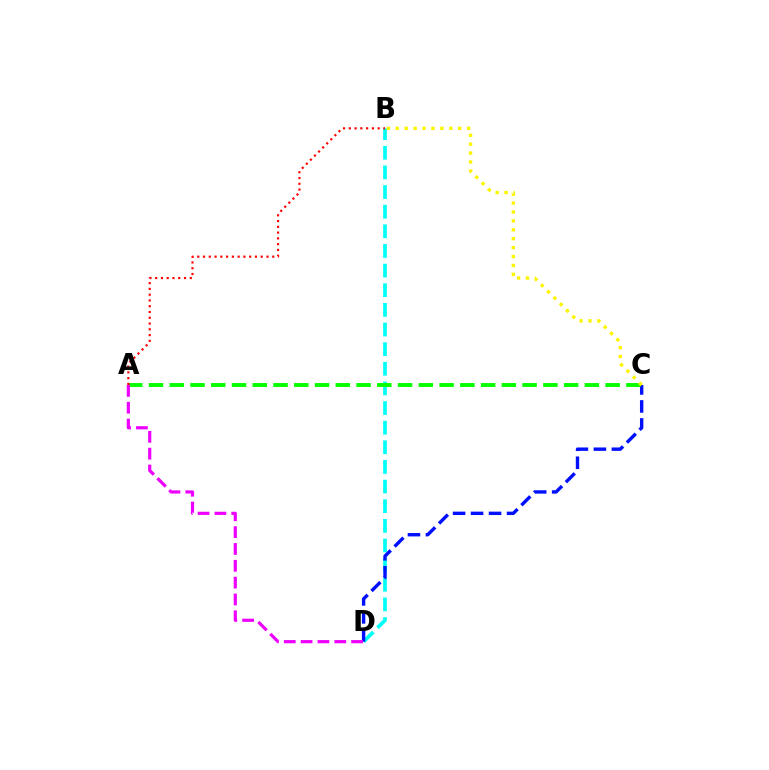{('B', 'D'): [{'color': '#00fff6', 'line_style': 'dashed', 'thickness': 2.67}], ('C', 'D'): [{'color': '#0010ff', 'line_style': 'dashed', 'thickness': 2.44}], ('A', 'C'): [{'color': '#08ff00', 'line_style': 'dashed', 'thickness': 2.82}], ('A', 'D'): [{'color': '#ee00ff', 'line_style': 'dashed', 'thickness': 2.29}], ('B', 'C'): [{'color': '#fcf500', 'line_style': 'dotted', 'thickness': 2.42}], ('A', 'B'): [{'color': '#ff0000', 'line_style': 'dotted', 'thickness': 1.57}]}